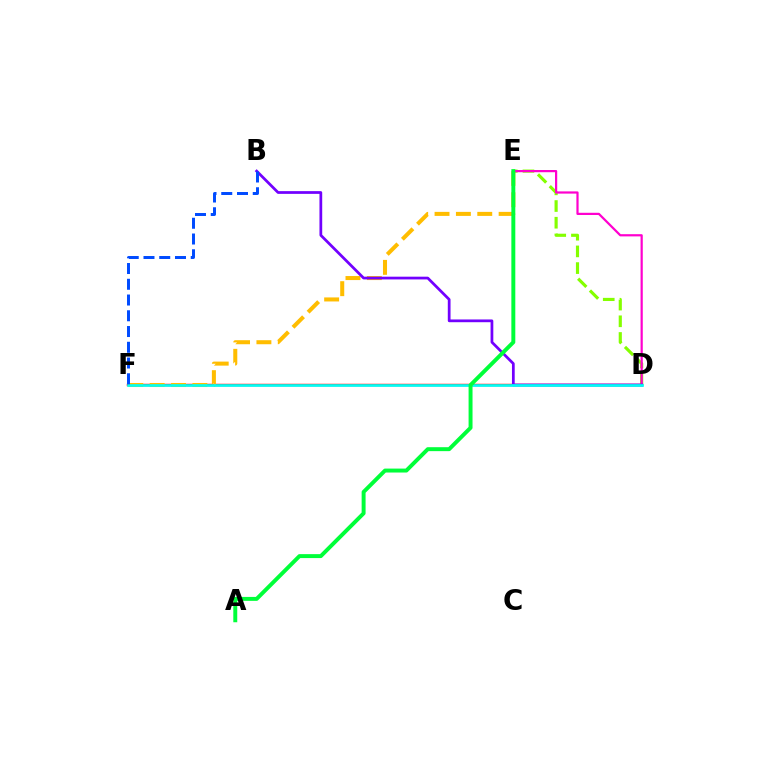{('D', 'F'): [{'color': '#ff0000', 'line_style': 'solid', 'thickness': 1.76}, {'color': '#00fff6', 'line_style': 'solid', 'thickness': 1.92}], ('E', 'F'): [{'color': '#ffbd00', 'line_style': 'dashed', 'thickness': 2.9}], ('D', 'E'): [{'color': '#84ff00', 'line_style': 'dashed', 'thickness': 2.27}, {'color': '#ff00cf', 'line_style': 'solid', 'thickness': 1.59}], ('B', 'D'): [{'color': '#7200ff', 'line_style': 'solid', 'thickness': 1.98}], ('B', 'F'): [{'color': '#004bff', 'line_style': 'dashed', 'thickness': 2.14}], ('A', 'E'): [{'color': '#00ff39', 'line_style': 'solid', 'thickness': 2.84}]}